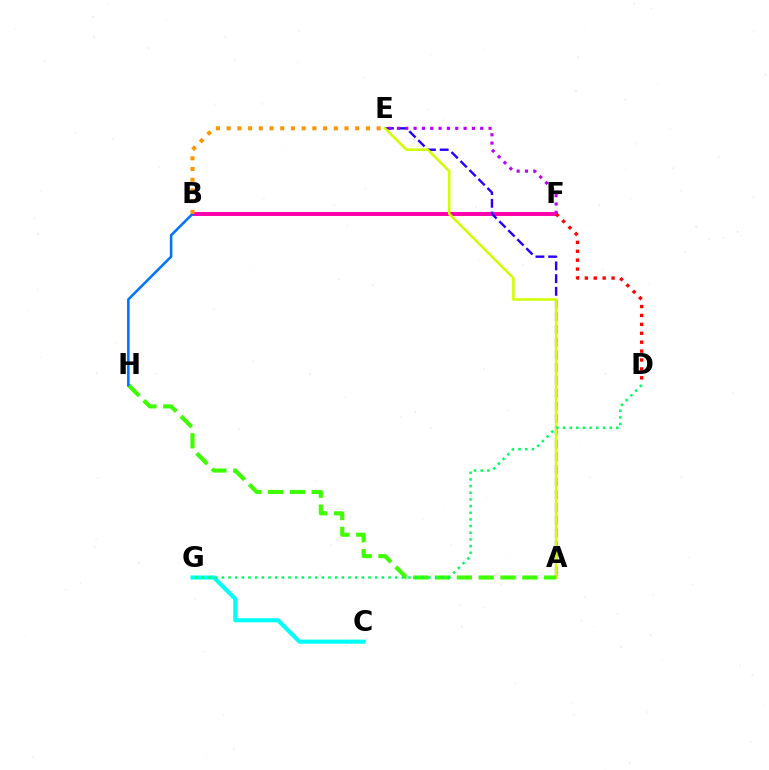{('B', 'F'): [{'color': '#ff00ac', 'line_style': 'solid', 'thickness': 2.82}], ('A', 'E'): [{'color': '#2500ff', 'line_style': 'dashed', 'thickness': 1.73}, {'color': '#d1ff00', 'line_style': 'solid', 'thickness': 1.82}], ('D', 'F'): [{'color': '#ff0000', 'line_style': 'dotted', 'thickness': 2.42}], ('E', 'F'): [{'color': '#b900ff', 'line_style': 'dotted', 'thickness': 2.26}], ('C', 'G'): [{'color': '#00fff6', 'line_style': 'solid', 'thickness': 2.96}], ('A', 'H'): [{'color': '#3dff00', 'line_style': 'dashed', 'thickness': 2.96}], ('D', 'G'): [{'color': '#00ff5c', 'line_style': 'dotted', 'thickness': 1.81}], ('B', 'H'): [{'color': '#0074ff', 'line_style': 'solid', 'thickness': 1.84}], ('B', 'E'): [{'color': '#ff9400', 'line_style': 'dotted', 'thickness': 2.91}]}